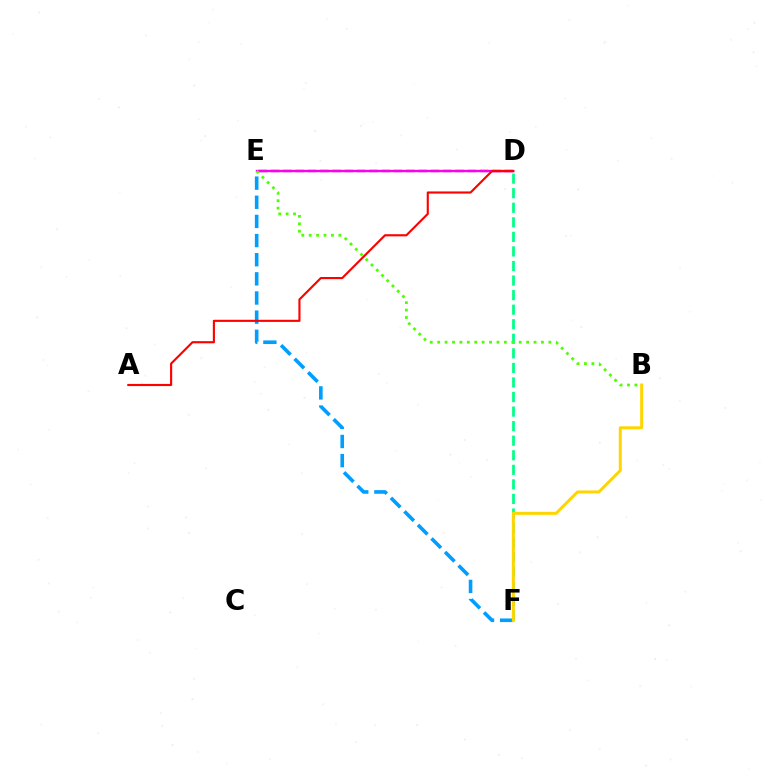{('D', 'E'): [{'color': '#3700ff', 'line_style': 'dashed', 'thickness': 1.67}, {'color': '#ff00ed', 'line_style': 'solid', 'thickness': 1.72}], ('E', 'F'): [{'color': '#009eff', 'line_style': 'dashed', 'thickness': 2.6}], ('D', 'F'): [{'color': '#00ff86', 'line_style': 'dashed', 'thickness': 1.98}], ('B', 'F'): [{'color': '#ffd500', 'line_style': 'solid', 'thickness': 2.16}], ('A', 'D'): [{'color': '#ff0000', 'line_style': 'solid', 'thickness': 1.53}], ('B', 'E'): [{'color': '#4fff00', 'line_style': 'dotted', 'thickness': 2.01}]}